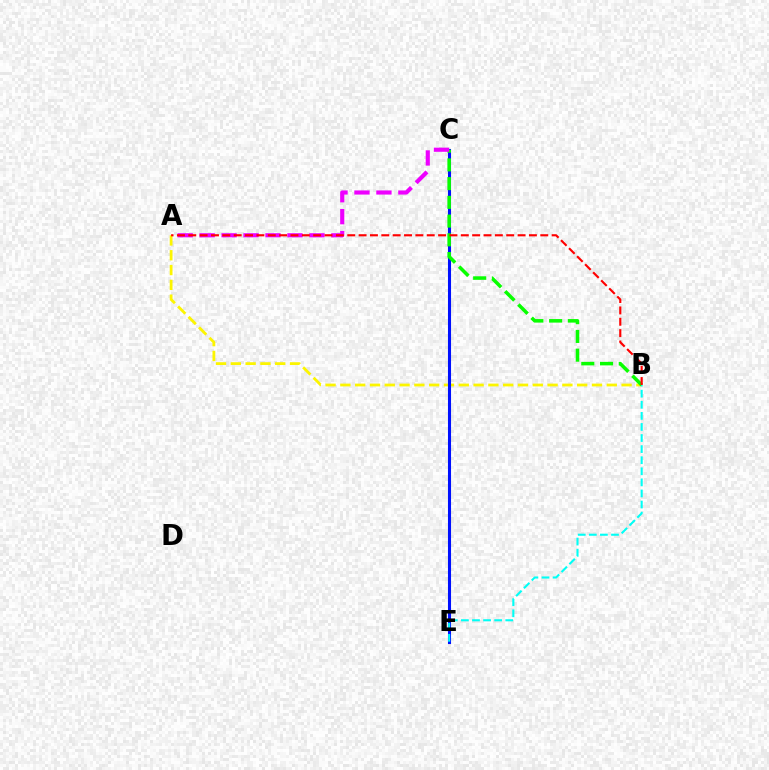{('A', 'B'): [{'color': '#fcf500', 'line_style': 'dashed', 'thickness': 2.01}, {'color': '#ff0000', 'line_style': 'dashed', 'thickness': 1.54}], ('C', 'E'): [{'color': '#0010ff', 'line_style': 'solid', 'thickness': 2.21}], ('B', 'E'): [{'color': '#00fff6', 'line_style': 'dashed', 'thickness': 1.51}], ('B', 'C'): [{'color': '#08ff00', 'line_style': 'dashed', 'thickness': 2.55}], ('A', 'C'): [{'color': '#ee00ff', 'line_style': 'dashed', 'thickness': 2.98}]}